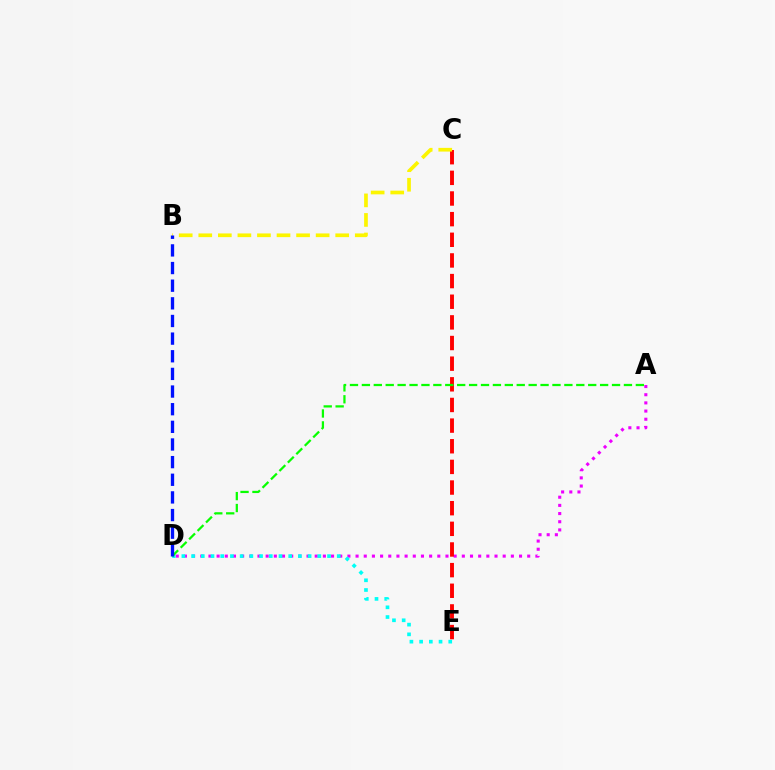{('A', 'D'): [{'color': '#ee00ff', 'line_style': 'dotted', 'thickness': 2.22}, {'color': '#08ff00', 'line_style': 'dashed', 'thickness': 1.62}], ('D', 'E'): [{'color': '#00fff6', 'line_style': 'dotted', 'thickness': 2.64}], ('C', 'E'): [{'color': '#ff0000', 'line_style': 'dashed', 'thickness': 2.8}], ('B', 'C'): [{'color': '#fcf500', 'line_style': 'dashed', 'thickness': 2.66}], ('B', 'D'): [{'color': '#0010ff', 'line_style': 'dashed', 'thickness': 2.4}]}